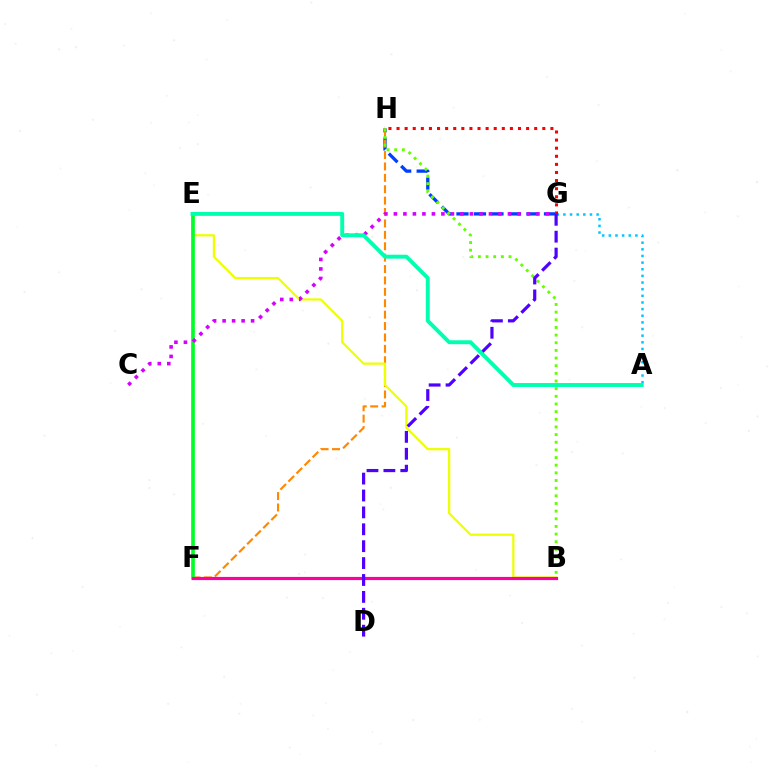{('G', 'H'): [{'color': '#003fff', 'line_style': 'dashed', 'thickness': 2.38}, {'color': '#ff0000', 'line_style': 'dotted', 'thickness': 2.2}], ('F', 'H'): [{'color': '#ff8800', 'line_style': 'dashed', 'thickness': 1.55}], ('B', 'E'): [{'color': '#eeff00', 'line_style': 'solid', 'thickness': 1.61}], ('A', 'G'): [{'color': '#00c7ff', 'line_style': 'dotted', 'thickness': 1.8}], ('E', 'F'): [{'color': '#00ff27', 'line_style': 'solid', 'thickness': 2.63}], ('C', 'G'): [{'color': '#d600ff', 'line_style': 'dotted', 'thickness': 2.58}], ('A', 'E'): [{'color': '#00ffaf', 'line_style': 'solid', 'thickness': 2.82}], ('B', 'H'): [{'color': '#66ff00', 'line_style': 'dotted', 'thickness': 2.08}], ('B', 'F'): [{'color': '#ff00a0', 'line_style': 'solid', 'thickness': 2.29}], ('D', 'G'): [{'color': '#4f00ff', 'line_style': 'dashed', 'thickness': 2.3}]}